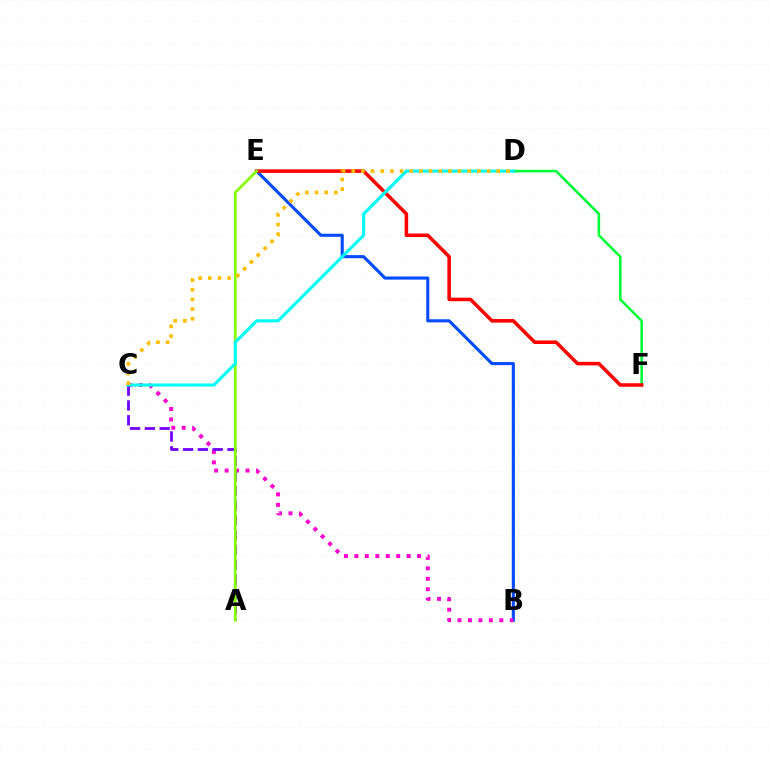{('B', 'E'): [{'color': '#004bff', 'line_style': 'solid', 'thickness': 2.23}], ('B', 'C'): [{'color': '#ff00cf', 'line_style': 'dotted', 'thickness': 2.84}], ('D', 'F'): [{'color': '#00ff39', 'line_style': 'solid', 'thickness': 1.85}], ('E', 'F'): [{'color': '#ff0000', 'line_style': 'solid', 'thickness': 2.55}], ('A', 'C'): [{'color': '#7200ff', 'line_style': 'dashed', 'thickness': 2.01}], ('A', 'E'): [{'color': '#84ff00', 'line_style': 'solid', 'thickness': 1.96}], ('C', 'D'): [{'color': '#00fff6', 'line_style': 'solid', 'thickness': 2.23}, {'color': '#ffbd00', 'line_style': 'dotted', 'thickness': 2.63}]}